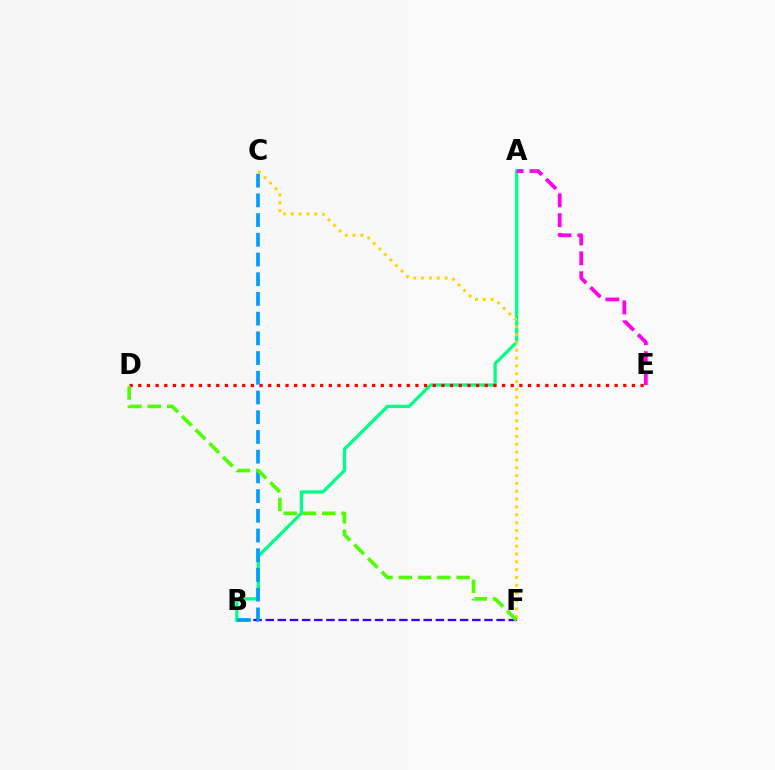{('A', 'B'): [{'color': '#00ff86', 'line_style': 'solid', 'thickness': 2.35}], ('B', 'F'): [{'color': '#3700ff', 'line_style': 'dashed', 'thickness': 1.65}], ('D', 'E'): [{'color': '#ff0000', 'line_style': 'dotted', 'thickness': 2.35}], ('B', 'C'): [{'color': '#009eff', 'line_style': 'dashed', 'thickness': 2.68}], ('C', 'F'): [{'color': '#ffd500', 'line_style': 'dotted', 'thickness': 2.13}], ('A', 'E'): [{'color': '#ff00ed', 'line_style': 'dashed', 'thickness': 2.7}], ('D', 'F'): [{'color': '#4fff00', 'line_style': 'dashed', 'thickness': 2.62}]}